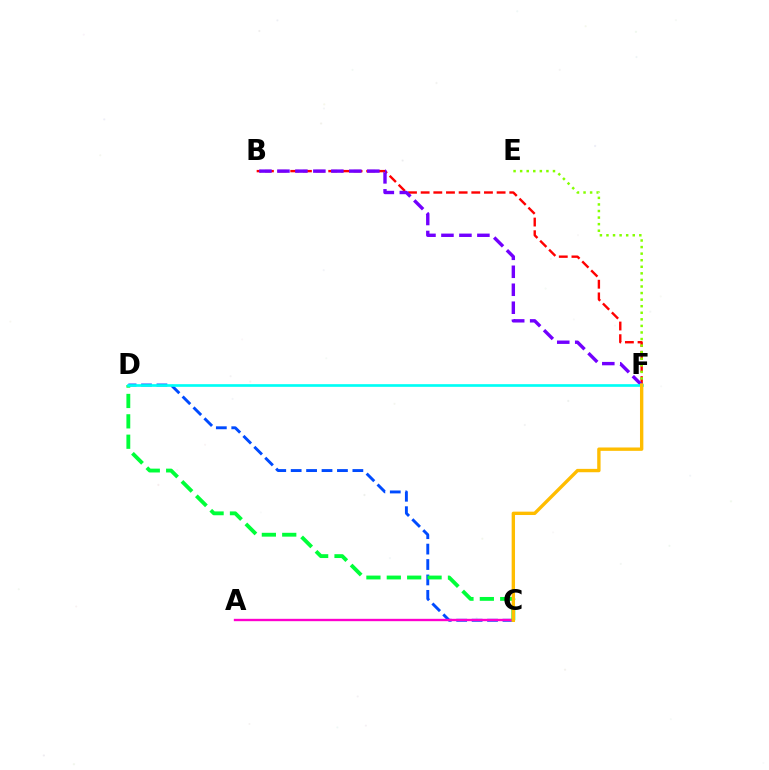{('C', 'D'): [{'color': '#004bff', 'line_style': 'dashed', 'thickness': 2.1}, {'color': '#00ff39', 'line_style': 'dashed', 'thickness': 2.77}], ('B', 'F'): [{'color': '#ff0000', 'line_style': 'dashed', 'thickness': 1.72}, {'color': '#7200ff', 'line_style': 'dashed', 'thickness': 2.44}], ('E', 'F'): [{'color': '#84ff00', 'line_style': 'dotted', 'thickness': 1.78}], ('A', 'C'): [{'color': '#ff00cf', 'line_style': 'solid', 'thickness': 1.7}], ('D', 'F'): [{'color': '#00fff6', 'line_style': 'solid', 'thickness': 1.92}], ('C', 'F'): [{'color': '#ffbd00', 'line_style': 'solid', 'thickness': 2.42}]}